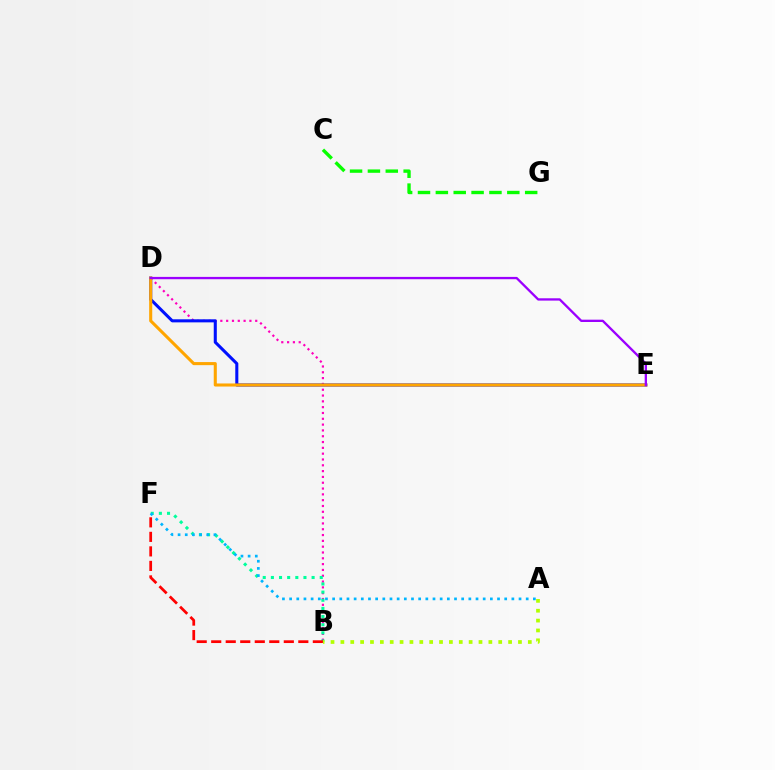{('B', 'D'): [{'color': '#ff00bd', 'line_style': 'dotted', 'thickness': 1.58}], ('B', 'F'): [{'color': '#00ff9d', 'line_style': 'dotted', 'thickness': 2.21}, {'color': '#ff0000', 'line_style': 'dashed', 'thickness': 1.97}], ('D', 'E'): [{'color': '#0010ff', 'line_style': 'solid', 'thickness': 2.2}, {'color': '#ffa500', 'line_style': 'solid', 'thickness': 2.21}, {'color': '#9b00ff', 'line_style': 'solid', 'thickness': 1.67}], ('A', 'B'): [{'color': '#b3ff00', 'line_style': 'dotted', 'thickness': 2.68}], ('C', 'G'): [{'color': '#08ff00', 'line_style': 'dashed', 'thickness': 2.43}], ('A', 'F'): [{'color': '#00b5ff', 'line_style': 'dotted', 'thickness': 1.95}]}